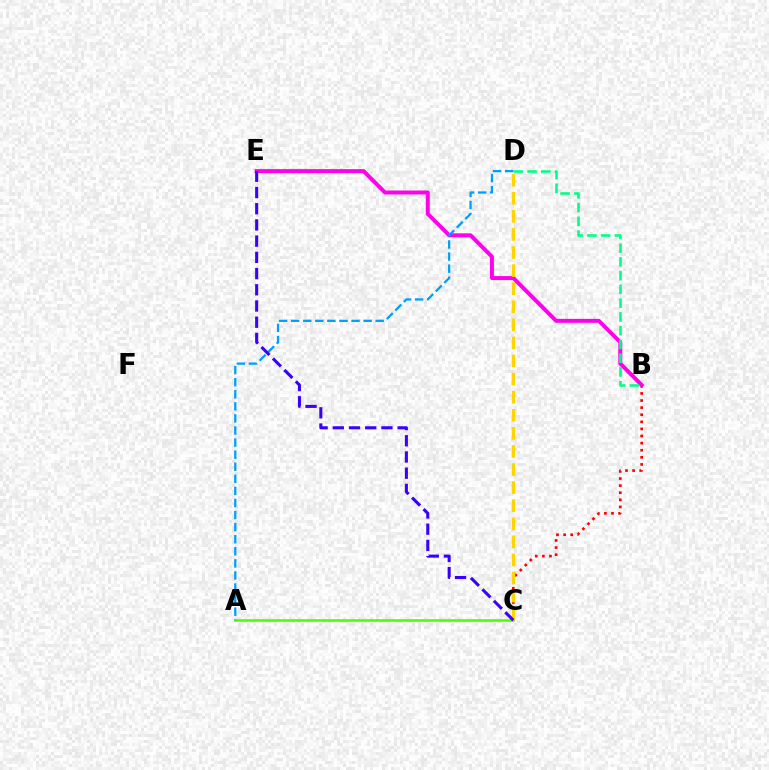{('B', 'C'): [{'color': '#ff0000', 'line_style': 'dotted', 'thickness': 1.93}], ('A', 'C'): [{'color': '#4fff00', 'line_style': 'solid', 'thickness': 1.86}], ('B', 'E'): [{'color': '#ff00ed', 'line_style': 'solid', 'thickness': 2.85}], ('C', 'D'): [{'color': '#ffd500', 'line_style': 'dashed', 'thickness': 2.46}], ('A', 'D'): [{'color': '#009eff', 'line_style': 'dashed', 'thickness': 1.64}], ('C', 'E'): [{'color': '#3700ff', 'line_style': 'dashed', 'thickness': 2.2}], ('B', 'D'): [{'color': '#00ff86', 'line_style': 'dashed', 'thickness': 1.87}]}